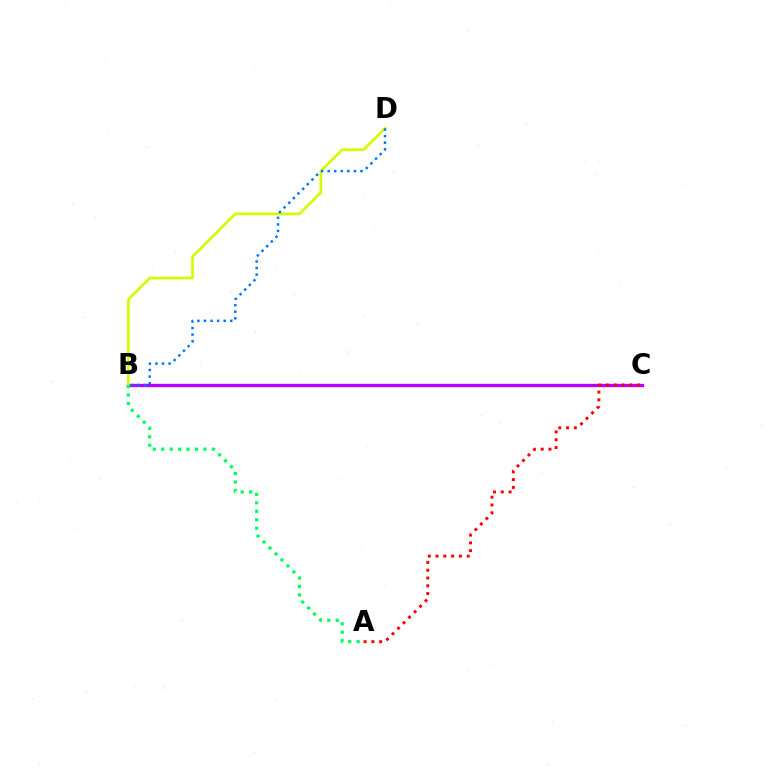{('B', 'C'): [{'color': '#b900ff', 'line_style': 'solid', 'thickness': 2.38}], ('B', 'D'): [{'color': '#d1ff00', 'line_style': 'solid', 'thickness': 1.96}, {'color': '#0074ff', 'line_style': 'dotted', 'thickness': 1.78}], ('A', 'B'): [{'color': '#00ff5c', 'line_style': 'dotted', 'thickness': 2.29}], ('A', 'C'): [{'color': '#ff0000', 'line_style': 'dotted', 'thickness': 2.12}]}